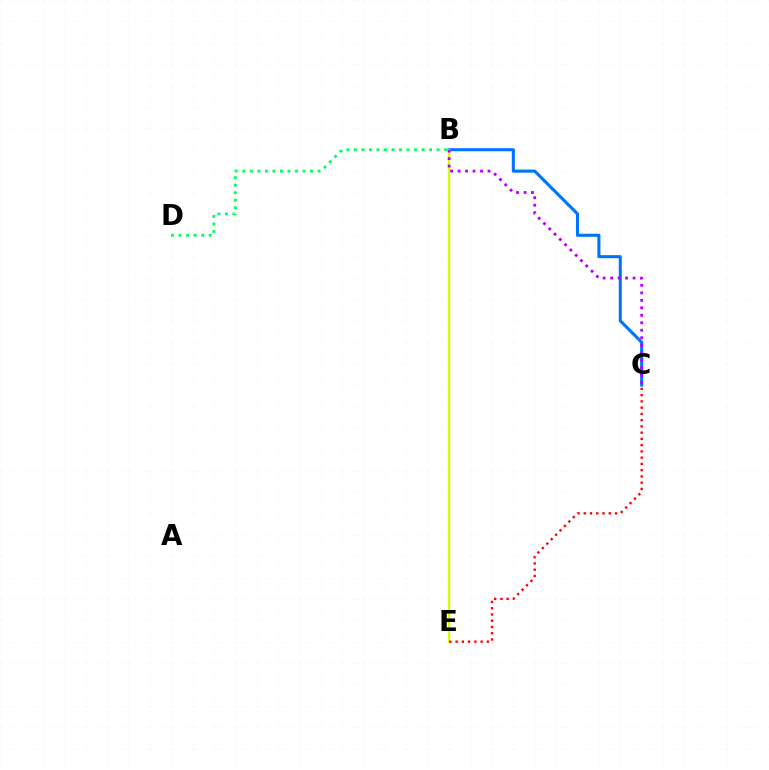{('B', 'C'): [{'color': '#0074ff', 'line_style': 'solid', 'thickness': 2.21}, {'color': '#b900ff', 'line_style': 'dotted', 'thickness': 2.03}], ('B', 'E'): [{'color': '#d1ff00', 'line_style': 'solid', 'thickness': 1.72}], ('B', 'D'): [{'color': '#00ff5c', 'line_style': 'dotted', 'thickness': 2.04}], ('C', 'E'): [{'color': '#ff0000', 'line_style': 'dotted', 'thickness': 1.7}]}